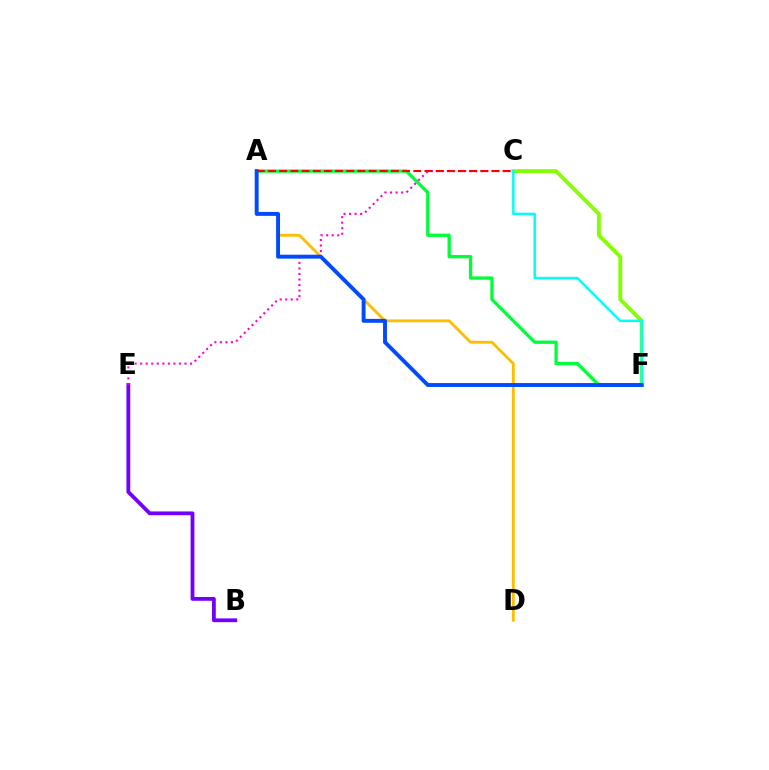{('A', 'D'): [{'color': '#ffbd00', 'line_style': 'solid', 'thickness': 2.04}], ('C', 'F'): [{'color': '#84ff00', 'line_style': 'solid', 'thickness': 2.78}, {'color': '#00fff6', 'line_style': 'solid', 'thickness': 1.77}], ('B', 'E'): [{'color': '#7200ff', 'line_style': 'solid', 'thickness': 2.74}], ('A', 'F'): [{'color': '#00ff39', 'line_style': 'solid', 'thickness': 2.38}, {'color': '#004bff', 'line_style': 'solid', 'thickness': 2.81}], ('C', 'E'): [{'color': '#ff00cf', 'line_style': 'dotted', 'thickness': 1.5}], ('A', 'C'): [{'color': '#ff0000', 'line_style': 'dashed', 'thickness': 1.52}]}